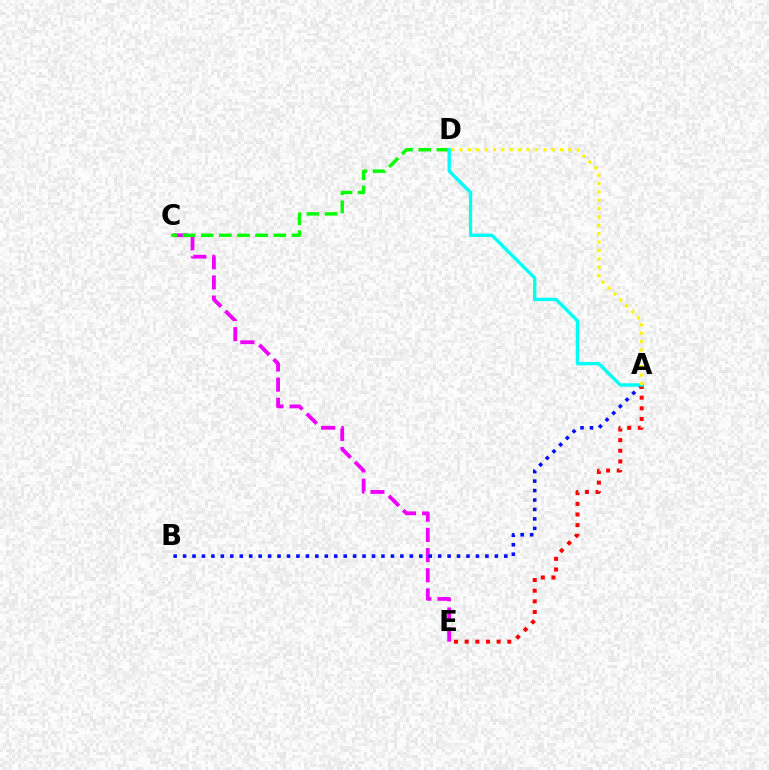{('C', 'E'): [{'color': '#ee00ff', 'line_style': 'dashed', 'thickness': 2.74}], ('C', 'D'): [{'color': '#08ff00', 'line_style': 'dashed', 'thickness': 2.47}], ('A', 'B'): [{'color': '#0010ff', 'line_style': 'dotted', 'thickness': 2.57}], ('A', 'E'): [{'color': '#ff0000', 'line_style': 'dotted', 'thickness': 2.89}], ('A', 'D'): [{'color': '#00fff6', 'line_style': 'solid', 'thickness': 2.43}, {'color': '#fcf500', 'line_style': 'dotted', 'thickness': 2.27}]}